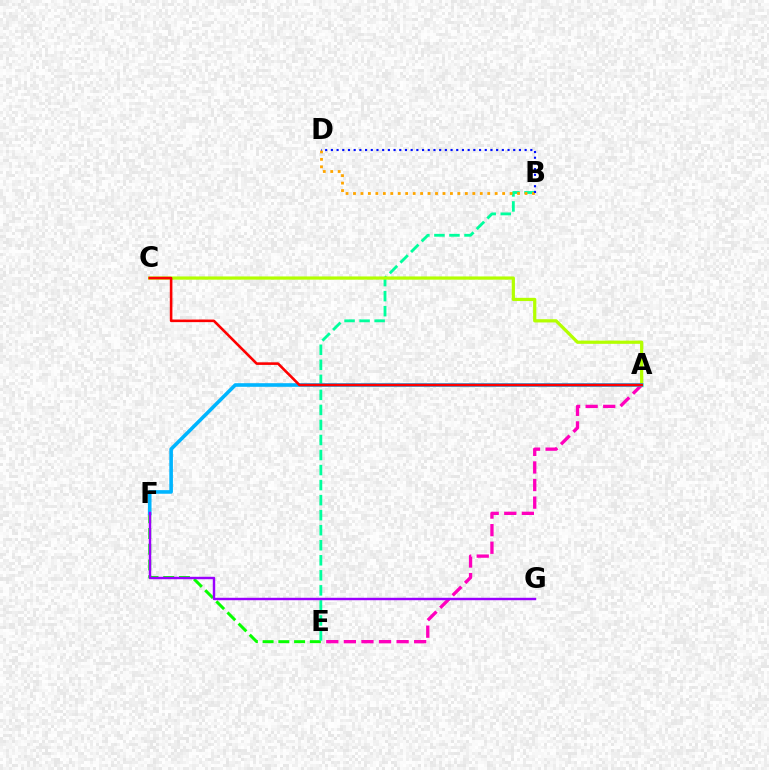{('E', 'F'): [{'color': '#08ff00', 'line_style': 'dashed', 'thickness': 2.14}], ('B', 'E'): [{'color': '#00ff9d', 'line_style': 'dashed', 'thickness': 2.04}], ('A', 'C'): [{'color': '#b3ff00', 'line_style': 'solid', 'thickness': 2.32}, {'color': '#ff0000', 'line_style': 'solid', 'thickness': 1.87}], ('B', 'D'): [{'color': '#ffa500', 'line_style': 'dotted', 'thickness': 2.03}, {'color': '#0010ff', 'line_style': 'dotted', 'thickness': 1.55}], ('A', 'E'): [{'color': '#ff00bd', 'line_style': 'dashed', 'thickness': 2.39}], ('A', 'F'): [{'color': '#00b5ff', 'line_style': 'solid', 'thickness': 2.6}], ('F', 'G'): [{'color': '#9b00ff', 'line_style': 'solid', 'thickness': 1.75}]}